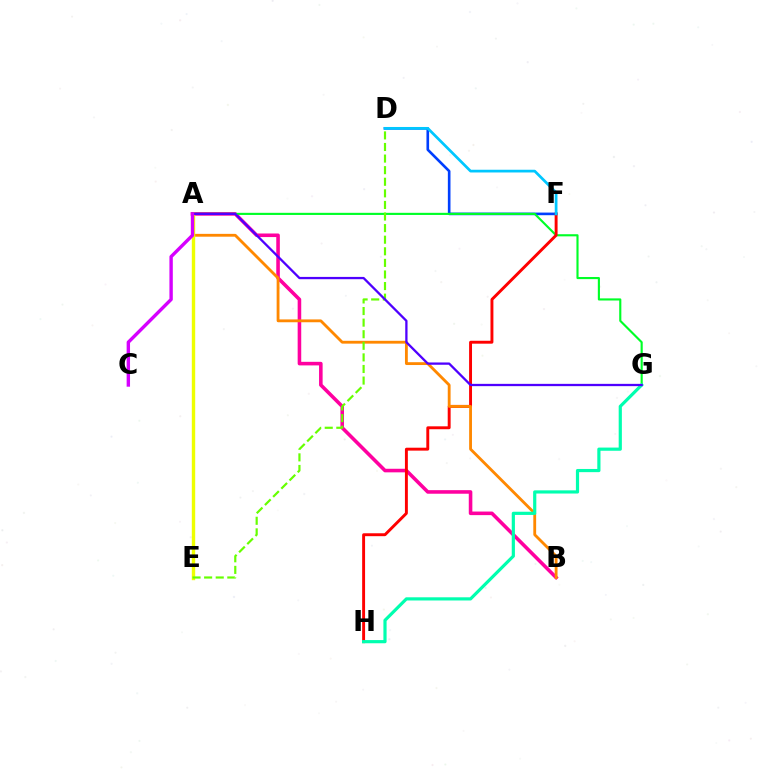{('A', 'B'): [{'color': '#ff00a0', 'line_style': 'solid', 'thickness': 2.57}, {'color': '#ff8800', 'line_style': 'solid', 'thickness': 2.04}], ('D', 'F'): [{'color': '#003fff', 'line_style': 'solid', 'thickness': 1.89}, {'color': '#00c7ff', 'line_style': 'solid', 'thickness': 1.96}], ('A', 'G'): [{'color': '#00ff27', 'line_style': 'solid', 'thickness': 1.54}, {'color': '#4f00ff', 'line_style': 'solid', 'thickness': 1.65}], ('F', 'H'): [{'color': '#ff0000', 'line_style': 'solid', 'thickness': 2.1}], ('A', 'E'): [{'color': '#eeff00', 'line_style': 'solid', 'thickness': 2.44}], ('G', 'H'): [{'color': '#00ffaf', 'line_style': 'solid', 'thickness': 2.29}], ('D', 'E'): [{'color': '#66ff00', 'line_style': 'dashed', 'thickness': 1.57}], ('A', 'C'): [{'color': '#d600ff', 'line_style': 'solid', 'thickness': 2.44}]}